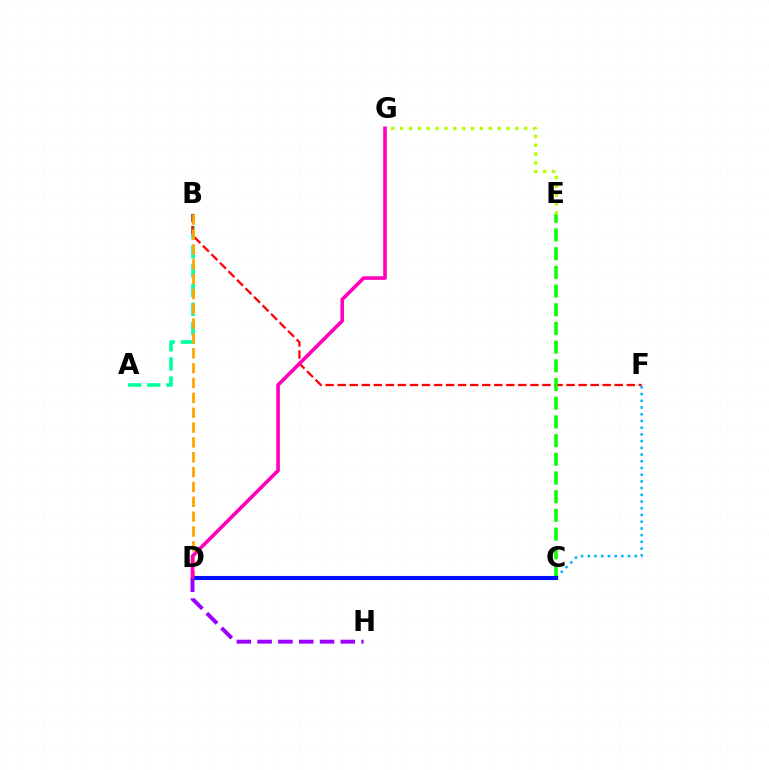{('C', 'F'): [{'color': '#00b5ff', 'line_style': 'dotted', 'thickness': 1.82}], ('D', 'H'): [{'color': '#9b00ff', 'line_style': 'dashed', 'thickness': 2.83}], ('A', 'B'): [{'color': '#00ff9d', 'line_style': 'dashed', 'thickness': 2.6}], ('B', 'F'): [{'color': '#ff0000', 'line_style': 'dashed', 'thickness': 1.64}], ('C', 'E'): [{'color': '#08ff00', 'line_style': 'dashed', 'thickness': 2.54}], ('B', 'D'): [{'color': '#ffa500', 'line_style': 'dashed', 'thickness': 2.02}], ('C', 'D'): [{'color': '#0010ff', 'line_style': 'solid', 'thickness': 2.93}], ('E', 'G'): [{'color': '#b3ff00', 'line_style': 'dotted', 'thickness': 2.41}], ('D', 'G'): [{'color': '#ff00bd', 'line_style': 'solid', 'thickness': 2.6}]}